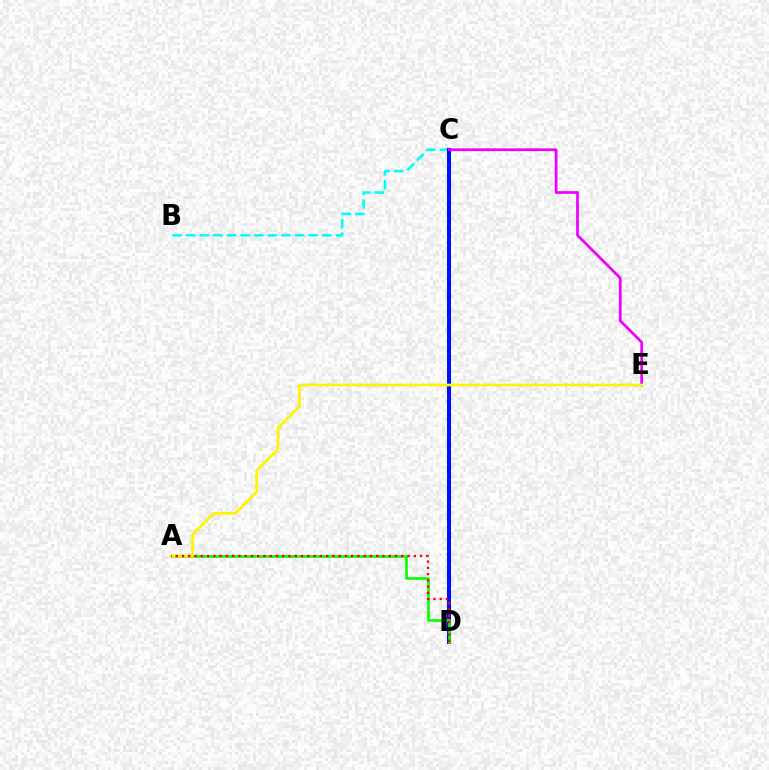{('B', 'C'): [{'color': '#00fff6', 'line_style': 'dashed', 'thickness': 1.85}], ('C', 'D'): [{'color': '#0010ff', 'line_style': 'solid', 'thickness': 2.92}], ('A', 'D'): [{'color': '#08ff00', 'line_style': 'solid', 'thickness': 1.9}, {'color': '#ff0000', 'line_style': 'dotted', 'thickness': 1.7}], ('C', 'E'): [{'color': '#ee00ff', 'line_style': 'solid', 'thickness': 1.96}], ('A', 'E'): [{'color': '#fcf500', 'line_style': 'solid', 'thickness': 1.95}]}